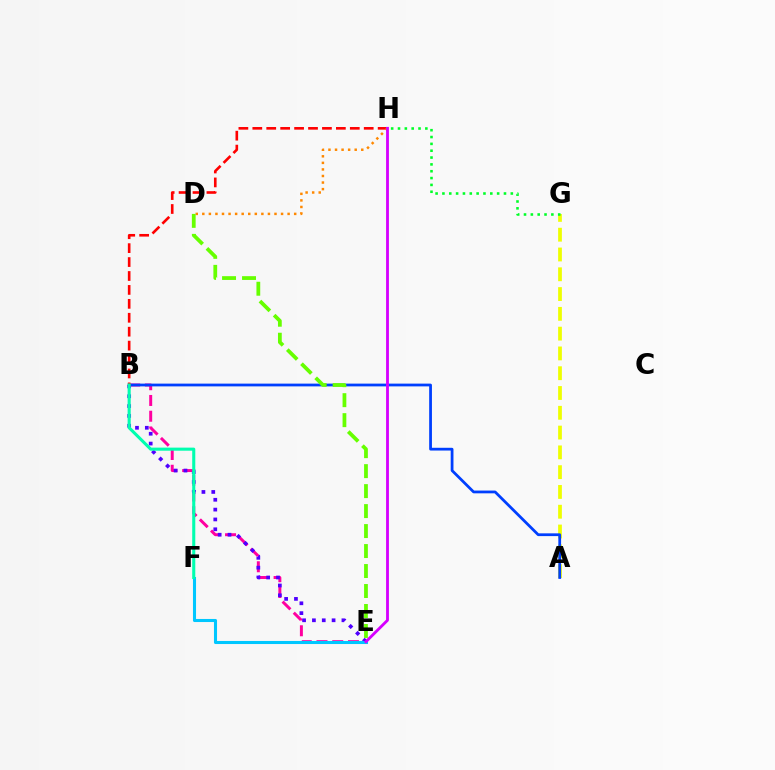{('A', 'G'): [{'color': '#eeff00', 'line_style': 'dashed', 'thickness': 2.69}], ('B', 'E'): [{'color': '#ff00a0', 'line_style': 'dashed', 'thickness': 2.14}, {'color': '#4f00ff', 'line_style': 'dotted', 'thickness': 2.67}], ('A', 'B'): [{'color': '#003fff', 'line_style': 'solid', 'thickness': 1.99}], ('B', 'H'): [{'color': '#ff0000', 'line_style': 'dashed', 'thickness': 1.89}], ('E', 'F'): [{'color': '#00c7ff', 'line_style': 'solid', 'thickness': 2.21}], ('B', 'F'): [{'color': '#00ffaf', 'line_style': 'solid', 'thickness': 2.22}], ('D', 'H'): [{'color': '#ff8800', 'line_style': 'dotted', 'thickness': 1.78}], ('D', 'E'): [{'color': '#66ff00', 'line_style': 'dashed', 'thickness': 2.71}], ('E', 'H'): [{'color': '#d600ff', 'line_style': 'solid', 'thickness': 2.03}], ('G', 'H'): [{'color': '#00ff27', 'line_style': 'dotted', 'thickness': 1.86}]}